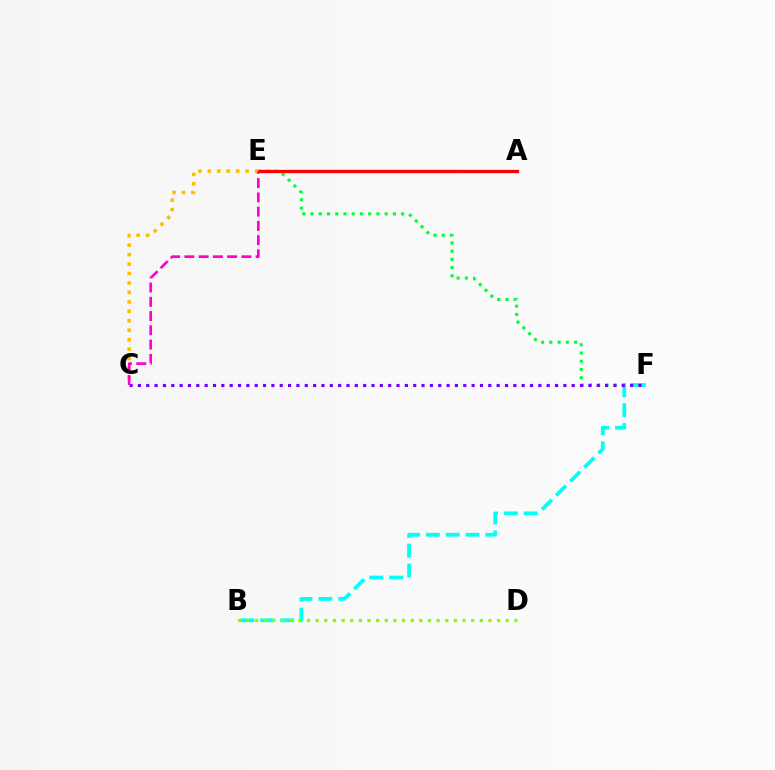{('B', 'F'): [{'color': '#00fff6', 'line_style': 'dashed', 'thickness': 2.7}], ('E', 'F'): [{'color': '#00ff39', 'line_style': 'dotted', 'thickness': 2.24}], ('A', 'E'): [{'color': '#004bff', 'line_style': 'solid', 'thickness': 2.04}, {'color': '#ff0000', 'line_style': 'solid', 'thickness': 2.36}], ('C', 'F'): [{'color': '#7200ff', 'line_style': 'dotted', 'thickness': 2.27}], ('B', 'D'): [{'color': '#84ff00', 'line_style': 'dotted', 'thickness': 2.35}], ('C', 'E'): [{'color': '#ffbd00', 'line_style': 'dotted', 'thickness': 2.57}, {'color': '#ff00cf', 'line_style': 'dashed', 'thickness': 1.94}]}